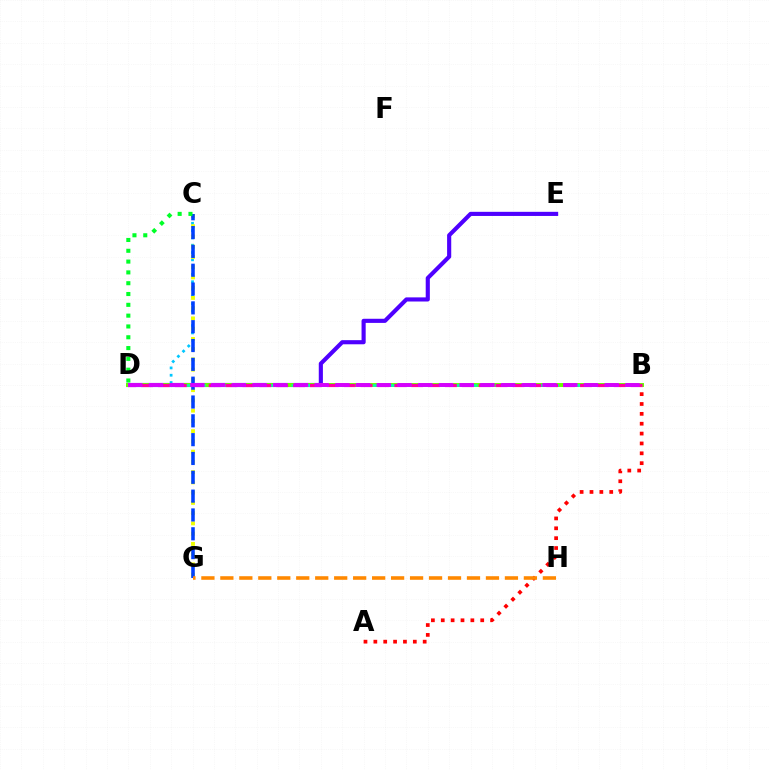{('D', 'E'): [{'color': '#4f00ff', 'line_style': 'solid', 'thickness': 2.97}], ('A', 'B'): [{'color': '#ff0000', 'line_style': 'dotted', 'thickness': 2.68}], ('C', 'D'): [{'color': '#00c7ff', 'line_style': 'dotted', 'thickness': 1.99}, {'color': '#00ff27', 'line_style': 'dotted', 'thickness': 2.94}], ('C', 'G'): [{'color': '#eeff00', 'line_style': 'dotted', 'thickness': 2.78}, {'color': '#003fff', 'line_style': 'dashed', 'thickness': 2.56}], ('B', 'D'): [{'color': '#66ff00', 'line_style': 'solid', 'thickness': 2.84}, {'color': '#00ffaf', 'line_style': 'dashed', 'thickness': 1.85}, {'color': '#ff00a0', 'line_style': 'dashed', 'thickness': 2.29}, {'color': '#d600ff', 'line_style': 'dashed', 'thickness': 2.81}], ('G', 'H'): [{'color': '#ff8800', 'line_style': 'dashed', 'thickness': 2.58}]}